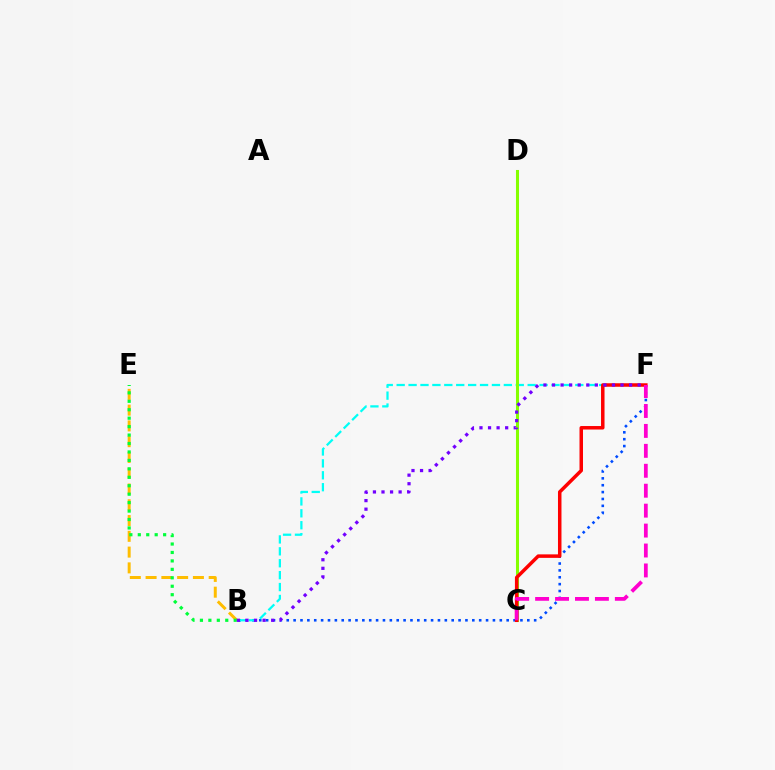{('B', 'F'): [{'color': '#004bff', 'line_style': 'dotted', 'thickness': 1.87}, {'color': '#00fff6', 'line_style': 'dashed', 'thickness': 1.62}, {'color': '#7200ff', 'line_style': 'dotted', 'thickness': 2.33}], ('C', 'D'): [{'color': '#84ff00', 'line_style': 'solid', 'thickness': 2.19}], ('C', 'F'): [{'color': '#ff0000', 'line_style': 'solid', 'thickness': 2.52}, {'color': '#ff00cf', 'line_style': 'dashed', 'thickness': 2.71}], ('B', 'E'): [{'color': '#ffbd00', 'line_style': 'dashed', 'thickness': 2.14}, {'color': '#00ff39', 'line_style': 'dotted', 'thickness': 2.29}]}